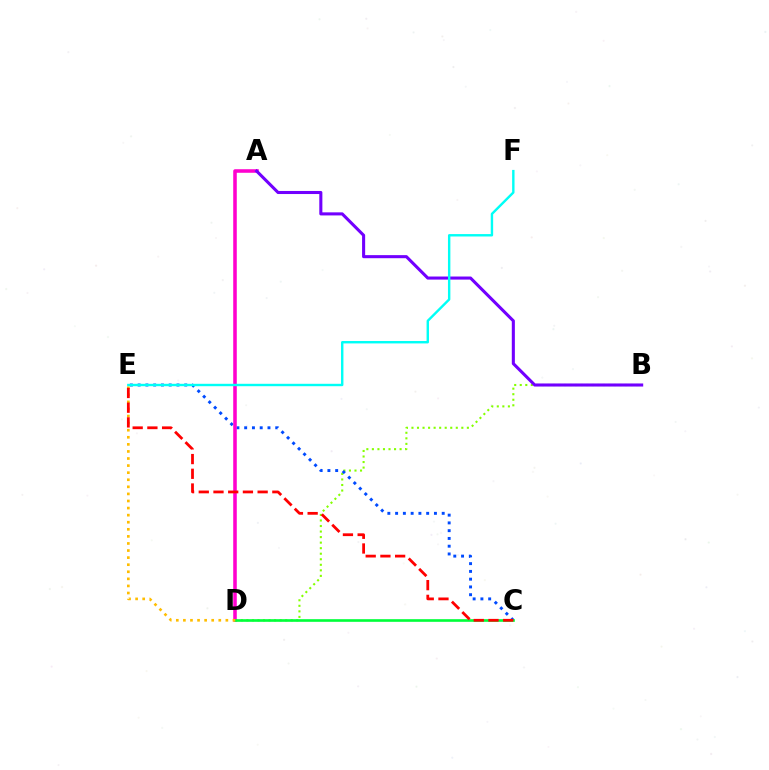{('B', 'D'): [{'color': '#84ff00', 'line_style': 'dotted', 'thickness': 1.51}], ('C', 'E'): [{'color': '#004bff', 'line_style': 'dotted', 'thickness': 2.11}, {'color': '#ff0000', 'line_style': 'dashed', 'thickness': 2.0}], ('A', 'D'): [{'color': '#ff00cf', 'line_style': 'solid', 'thickness': 2.56}], ('A', 'B'): [{'color': '#7200ff', 'line_style': 'solid', 'thickness': 2.21}], ('C', 'D'): [{'color': '#00ff39', 'line_style': 'solid', 'thickness': 1.9}], ('D', 'E'): [{'color': '#ffbd00', 'line_style': 'dotted', 'thickness': 1.92}], ('E', 'F'): [{'color': '#00fff6', 'line_style': 'solid', 'thickness': 1.73}]}